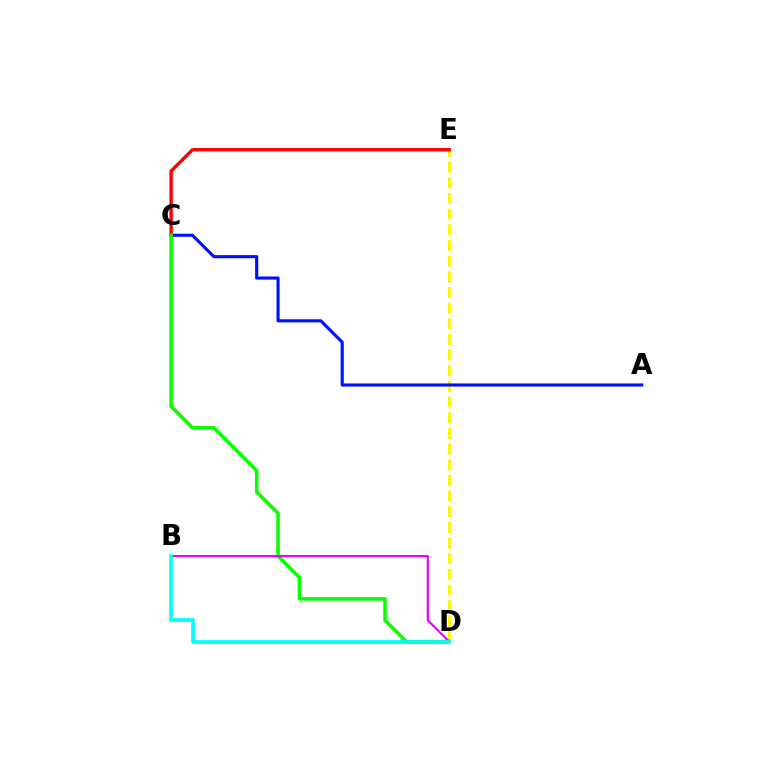{('D', 'E'): [{'color': '#fcf500', 'line_style': 'dashed', 'thickness': 2.13}], ('A', 'C'): [{'color': '#0010ff', 'line_style': 'solid', 'thickness': 2.25}], ('C', 'E'): [{'color': '#ff0000', 'line_style': 'solid', 'thickness': 2.43}], ('C', 'D'): [{'color': '#08ff00', 'line_style': 'solid', 'thickness': 2.53}], ('B', 'D'): [{'color': '#ee00ff', 'line_style': 'solid', 'thickness': 1.59}, {'color': '#00fff6', 'line_style': 'solid', 'thickness': 2.63}]}